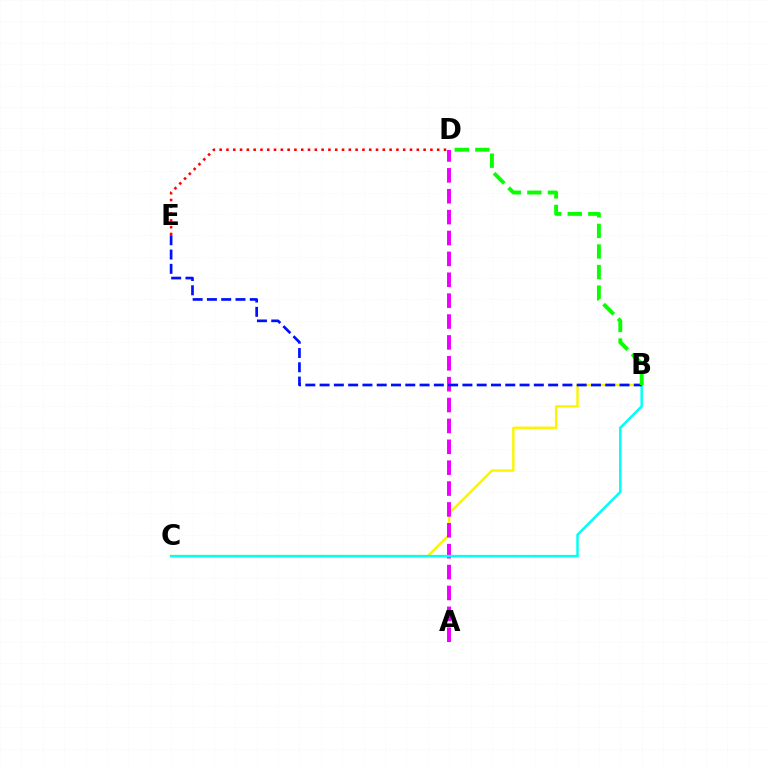{('B', 'C'): [{'color': '#fcf500', 'line_style': 'solid', 'thickness': 1.72}, {'color': '#00fff6', 'line_style': 'solid', 'thickness': 1.78}], ('D', 'E'): [{'color': '#ff0000', 'line_style': 'dotted', 'thickness': 1.85}], ('A', 'D'): [{'color': '#ee00ff', 'line_style': 'dashed', 'thickness': 2.84}], ('B', 'E'): [{'color': '#0010ff', 'line_style': 'dashed', 'thickness': 1.94}], ('B', 'D'): [{'color': '#08ff00', 'line_style': 'dashed', 'thickness': 2.8}]}